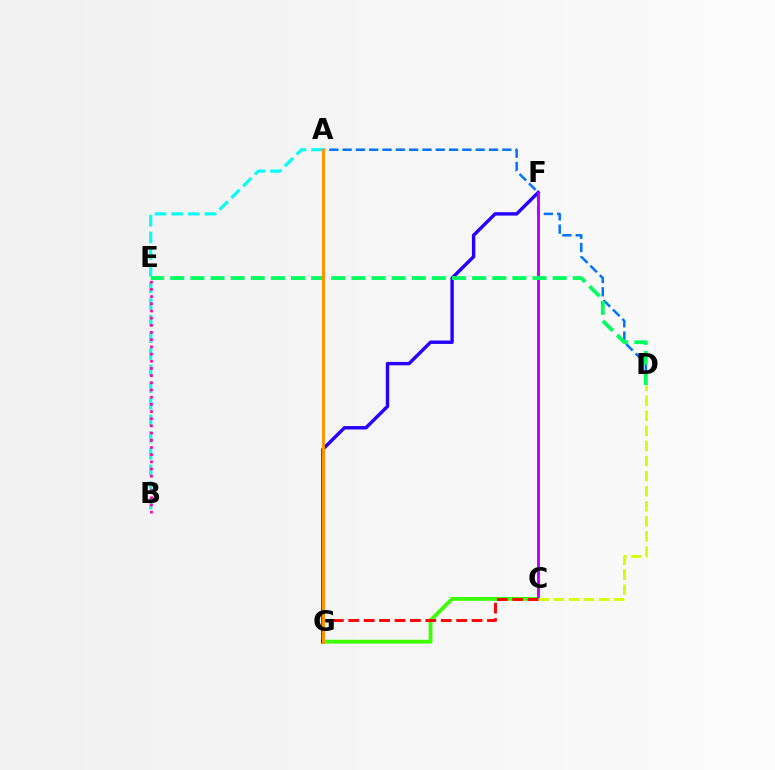{('C', 'G'): [{'color': '#3dff00', 'line_style': 'solid', 'thickness': 2.75}, {'color': '#ff0000', 'line_style': 'dashed', 'thickness': 2.09}], ('F', 'G'): [{'color': '#2500ff', 'line_style': 'solid', 'thickness': 2.45}], ('A', 'D'): [{'color': '#0074ff', 'line_style': 'dashed', 'thickness': 1.81}], ('C', 'F'): [{'color': '#b900ff', 'line_style': 'solid', 'thickness': 2.06}], ('A', 'B'): [{'color': '#00fff6', 'line_style': 'dashed', 'thickness': 2.26}], ('D', 'E'): [{'color': '#00ff5c', 'line_style': 'dashed', 'thickness': 2.73}], ('B', 'E'): [{'color': '#ff00ac', 'line_style': 'dotted', 'thickness': 1.95}], ('C', 'D'): [{'color': '#d1ff00', 'line_style': 'dashed', 'thickness': 2.05}], ('A', 'G'): [{'color': '#ff9400', 'line_style': 'solid', 'thickness': 2.14}]}